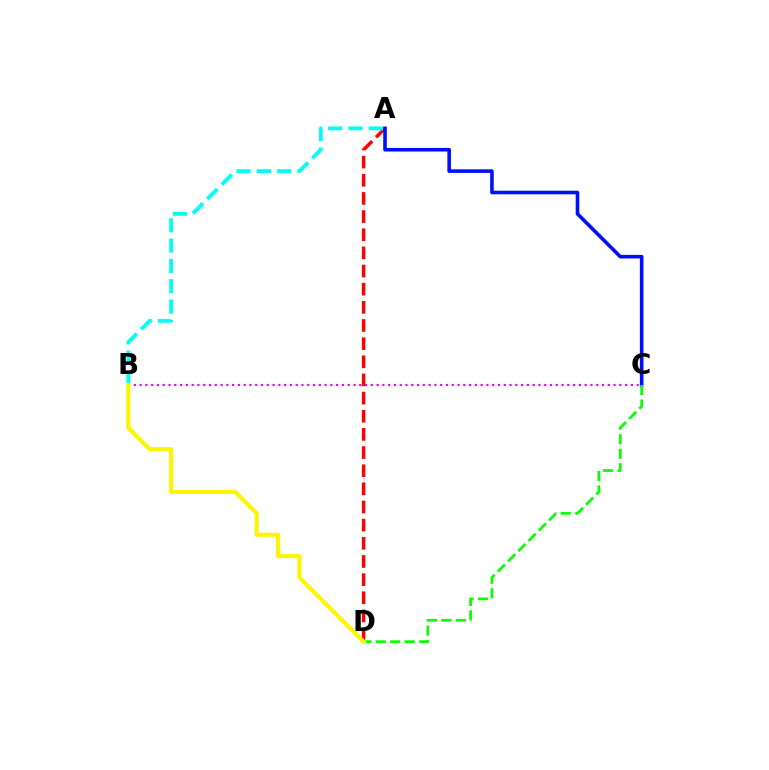{('A', 'D'): [{'color': '#ff0000', 'line_style': 'dashed', 'thickness': 2.47}], ('A', 'B'): [{'color': '#00fff6', 'line_style': 'dashed', 'thickness': 2.76}], ('A', 'C'): [{'color': '#0010ff', 'line_style': 'solid', 'thickness': 2.59}], ('B', 'C'): [{'color': '#ee00ff', 'line_style': 'dotted', 'thickness': 1.57}], ('C', 'D'): [{'color': '#08ff00', 'line_style': 'dashed', 'thickness': 1.97}], ('B', 'D'): [{'color': '#fcf500', 'line_style': 'solid', 'thickness': 2.95}]}